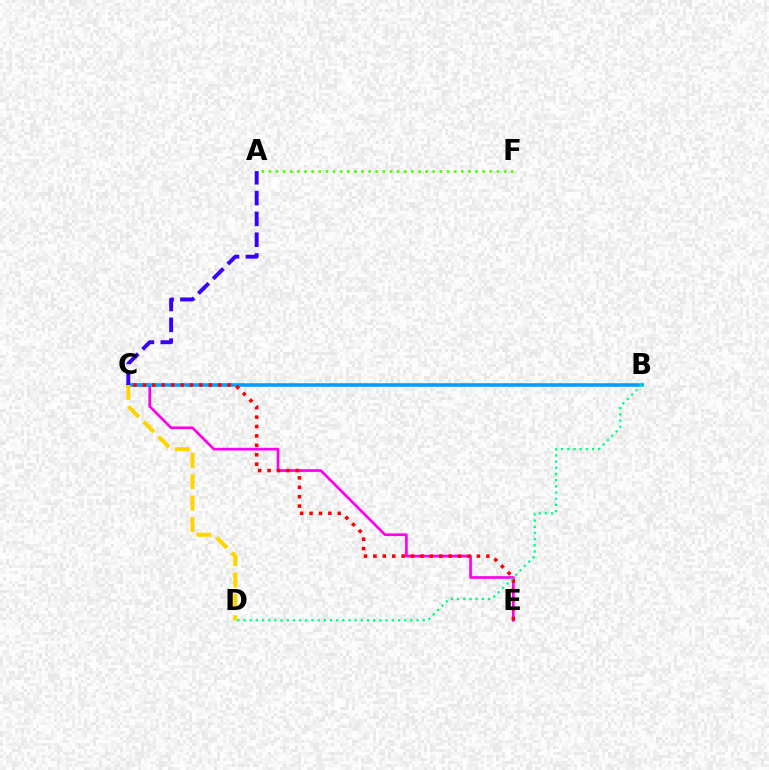{('C', 'E'): [{'color': '#ff00ed', 'line_style': 'solid', 'thickness': 1.94}, {'color': '#ff0000', 'line_style': 'dotted', 'thickness': 2.56}], ('B', 'C'): [{'color': '#009eff', 'line_style': 'solid', 'thickness': 2.56}], ('A', 'C'): [{'color': '#3700ff', 'line_style': 'dashed', 'thickness': 2.83}], ('B', 'D'): [{'color': '#00ff86', 'line_style': 'dotted', 'thickness': 1.68}], ('C', 'D'): [{'color': '#ffd500', 'line_style': 'dashed', 'thickness': 2.91}], ('A', 'F'): [{'color': '#4fff00', 'line_style': 'dotted', 'thickness': 1.94}]}